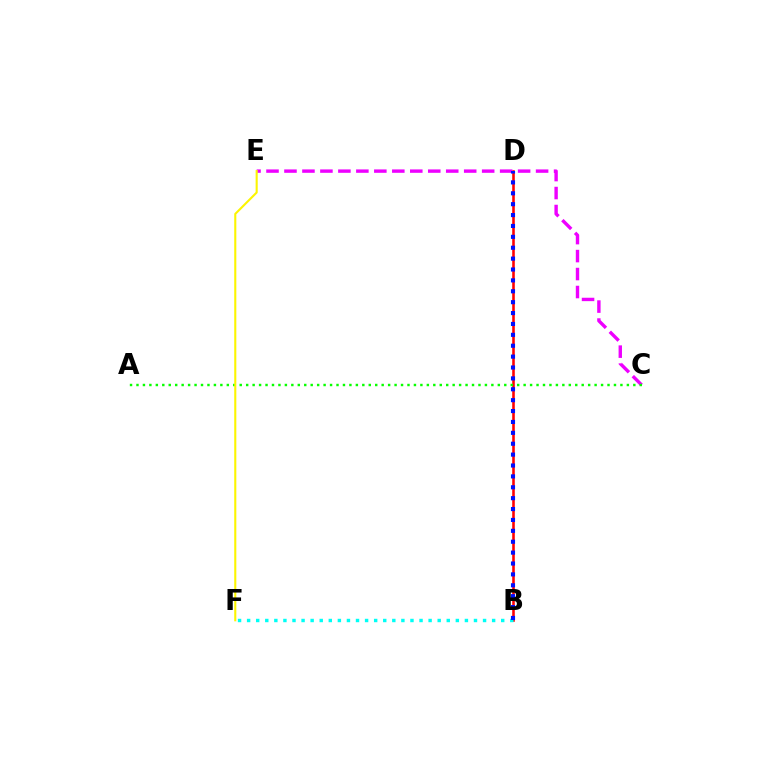{('B', 'D'): [{'color': '#ff0000', 'line_style': 'solid', 'thickness': 1.86}, {'color': '#0010ff', 'line_style': 'dotted', 'thickness': 2.96}], ('C', 'E'): [{'color': '#ee00ff', 'line_style': 'dashed', 'thickness': 2.44}], ('B', 'F'): [{'color': '#00fff6', 'line_style': 'dotted', 'thickness': 2.47}], ('A', 'C'): [{'color': '#08ff00', 'line_style': 'dotted', 'thickness': 1.75}], ('E', 'F'): [{'color': '#fcf500', 'line_style': 'solid', 'thickness': 1.51}]}